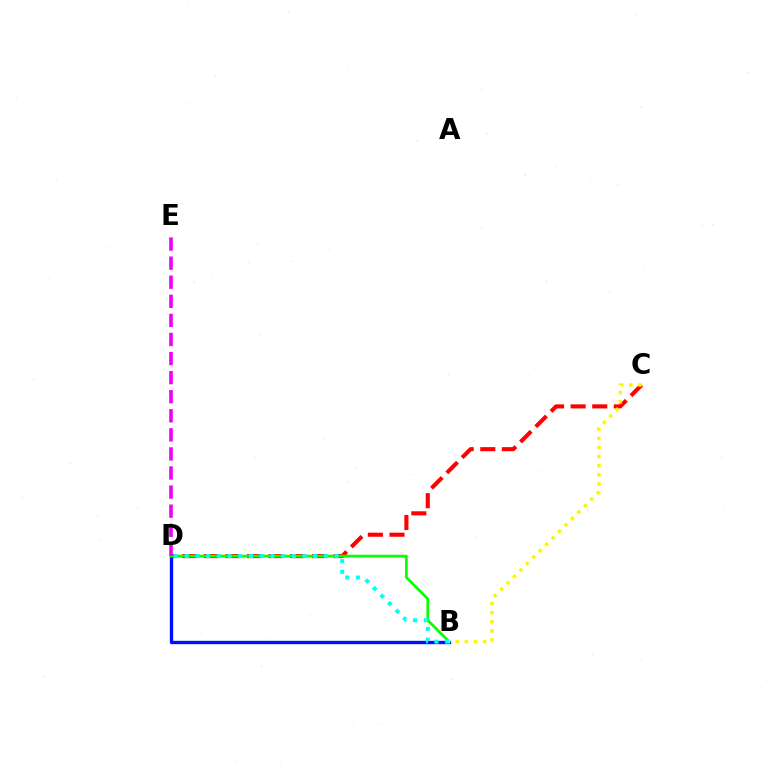{('C', 'D'): [{'color': '#ff0000', 'line_style': 'dashed', 'thickness': 2.94}], ('B', 'D'): [{'color': '#0010ff', 'line_style': 'solid', 'thickness': 2.41}, {'color': '#08ff00', 'line_style': 'solid', 'thickness': 1.96}, {'color': '#00fff6', 'line_style': 'dotted', 'thickness': 2.91}], ('D', 'E'): [{'color': '#ee00ff', 'line_style': 'dashed', 'thickness': 2.59}], ('B', 'C'): [{'color': '#fcf500', 'line_style': 'dotted', 'thickness': 2.47}]}